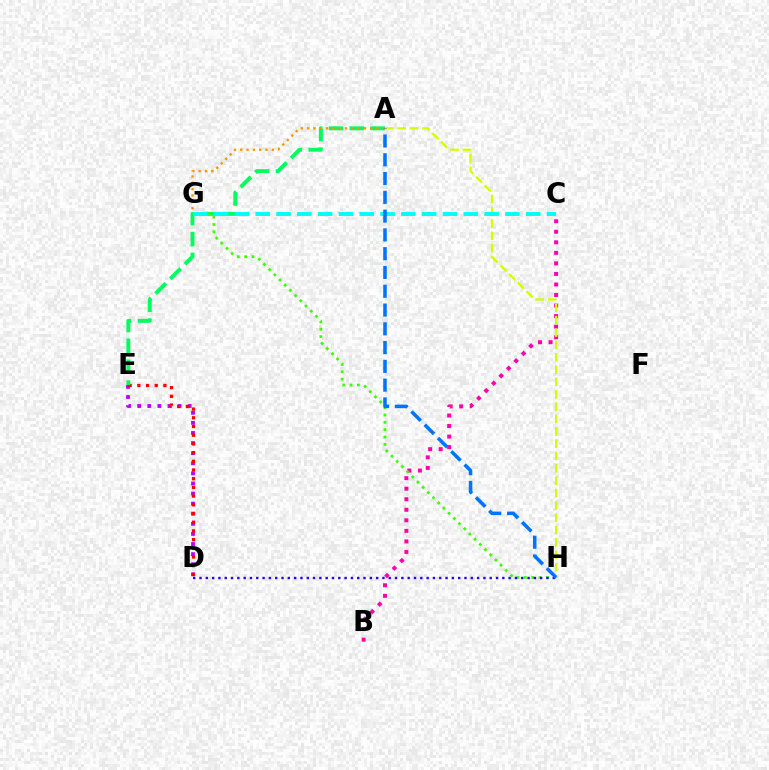{('D', 'E'): [{'color': '#b900ff', 'line_style': 'dotted', 'thickness': 2.74}, {'color': '#ff0000', 'line_style': 'dotted', 'thickness': 2.36}], ('A', 'E'): [{'color': '#00ff5c', 'line_style': 'dashed', 'thickness': 2.83}], ('A', 'G'): [{'color': '#ff9400', 'line_style': 'dotted', 'thickness': 1.71}], ('B', 'C'): [{'color': '#ff00ac', 'line_style': 'dotted', 'thickness': 2.86}], ('A', 'H'): [{'color': '#d1ff00', 'line_style': 'dashed', 'thickness': 1.68}, {'color': '#0074ff', 'line_style': 'dashed', 'thickness': 2.55}], ('G', 'H'): [{'color': '#3dff00', 'line_style': 'dotted', 'thickness': 2.0}], ('C', 'G'): [{'color': '#00fff6', 'line_style': 'dashed', 'thickness': 2.83}], ('D', 'H'): [{'color': '#2500ff', 'line_style': 'dotted', 'thickness': 1.71}]}